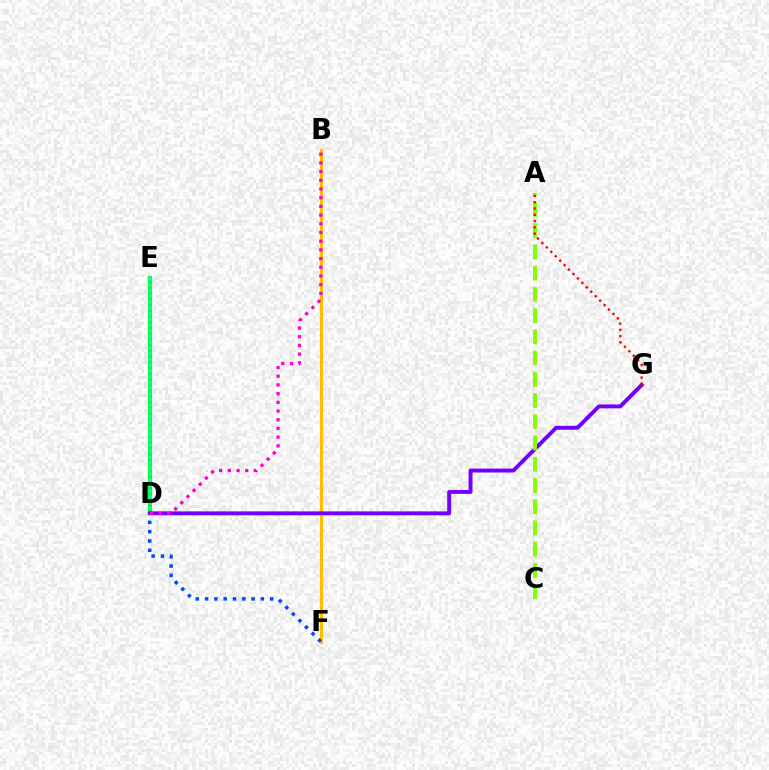{('D', 'E'): [{'color': '#00ff39', 'line_style': 'solid', 'thickness': 2.84}, {'color': '#00fff6', 'line_style': 'dotted', 'thickness': 1.56}], ('B', 'F'): [{'color': '#ffbd00', 'line_style': 'solid', 'thickness': 2.18}], ('D', 'G'): [{'color': '#7200ff', 'line_style': 'solid', 'thickness': 2.82}], ('A', 'C'): [{'color': '#84ff00', 'line_style': 'dashed', 'thickness': 2.88}], ('A', 'G'): [{'color': '#ff0000', 'line_style': 'dotted', 'thickness': 1.7}], ('D', 'F'): [{'color': '#004bff', 'line_style': 'dotted', 'thickness': 2.53}], ('B', 'D'): [{'color': '#ff00cf', 'line_style': 'dotted', 'thickness': 2.36}]}